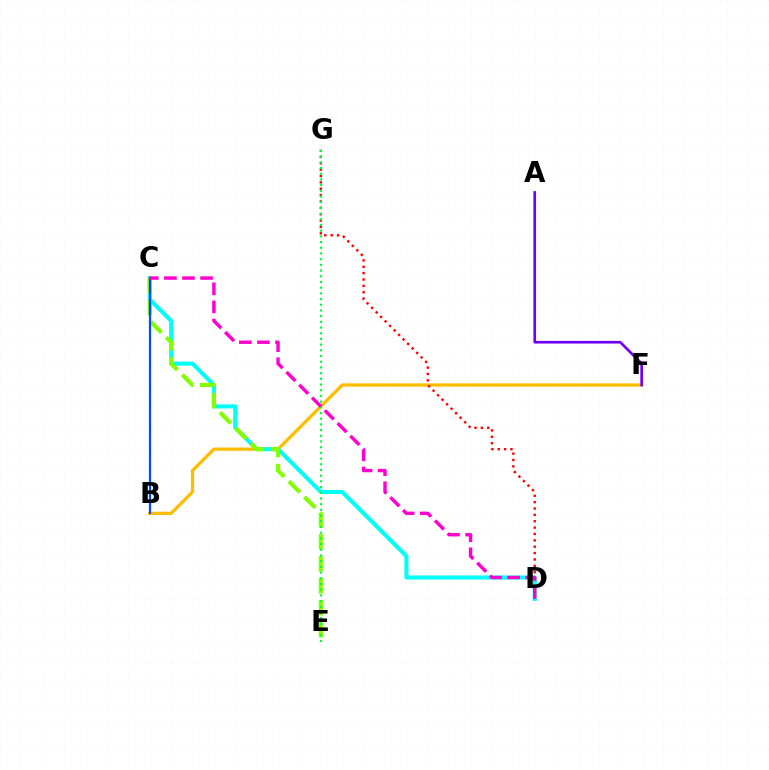{('B', 'F'): [{'color': '#ffbd00', 'line_style': 'solid', 'thickness': 2.37}], ('D', 'G'): [{'color': '#ff0000', 'line_style': 'dotted', 'thickness': 1.73}], ('A', 'F'): [{'color': '#7200ff', 'line_style': 'solid', 'thickness': 1.92}], ('C', 'D'): [{'color': '#00fff6', 'line_style': 'solid', 'thickness': 2.92}, {'color': '#ff00cf', 'line_style': 'dashed', 'thickness': 2.46}], ('C', 'E'): [{'color': '#84ff00', 'line_style': 'dashed', 'thickness': 2.99}], ('E', 'G'): [{'color': '#00ff39', 'line_style': 'dotted', 'thickness': 1.55}], ('B', 'C'): [{'color': '#004bff', 'line_style': 'solid', 'thickness': 1.59}]}